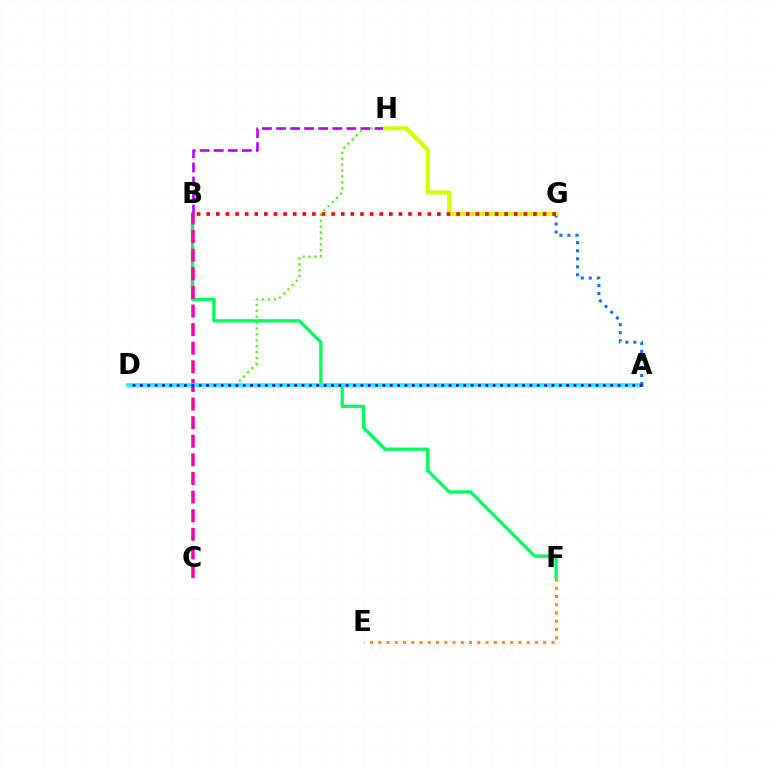{('B', 'F'): [{'color': '#00ff5c', 'line_style': 'solid', 'thickness': 2.37}], ('B', 'C'): [{'color': '#ff00ac', 'line_style': 'dashed', 'thickness': 2.53}], ('D', 'H'): [{'color': '#3dff00', 'line_style': 'dotted', 'thickness': 1.6}], ('A', 'D'): [{'color': '#00fff6', 'line_style': 'solid', 'thickness': 2.61}, {'color': '#2500ff', 'line_style': 'dotted', 'thickness': 2.0}], ('A', 'G'): [{'color': '#0074ff', 'line_style': 'dotted', 'thickness': 2.18}], ('E', 'F'): [{'color': '#ff9400', 'line_style': 'dotted', 'thickness': 2.24}], ('B', 'H'): [{'color': '#b900ff', 'line_style': 'dashed', 'thickness': 1.91}], ('G', 'H'): [{'color': '#d1ff00', 'line_style': 'solid', 'thickness': 2.95}], ('B', 'G'): [{'color': '#ff0000', 'line_style': 'dotted', 'thickness': 2.61}]}